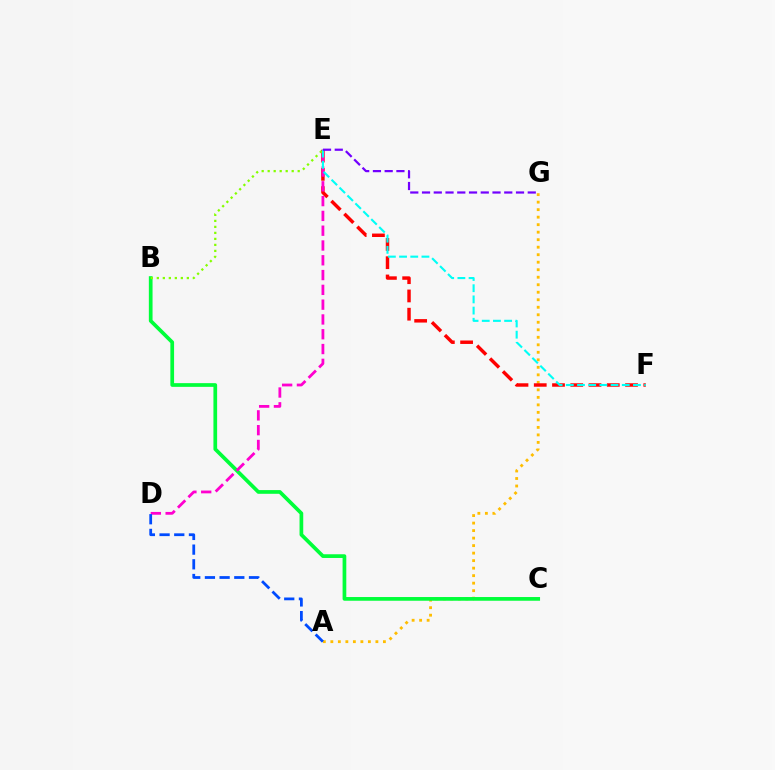{('A', 'G'): [{'color': '#ffbd00', 'line_style': 'dotted', 'thickness': 2.04}], ('E', 'F'): [{'color': '#ff0000', 'line_style': 'dashed', 'thickness': 2.48}, {'color': '#00fff6', 'line_style': 'dashed', 'thickness': 1.52}], ('B', 'C'): [{'color': '#00ff39', 'line_style': 'solid', 'thickness': 2.67}], ('D', 'E'): [{'color': '#ff00cf', 'line_style': 'dashed', 'thickness': 2.01}], ('A', 'D'): [{'color': '#004bff', 'line_style': 'dashed', 'thickness': 2.0}], ('B', 'E'): [{'color': '#84ff00', 'line_style': 'dotted', 'thickness': 1.63}], ('E', 'G'): [{'color': '#7200ff', 'line_style': 'dashed', 'thickness': 1.6}]}